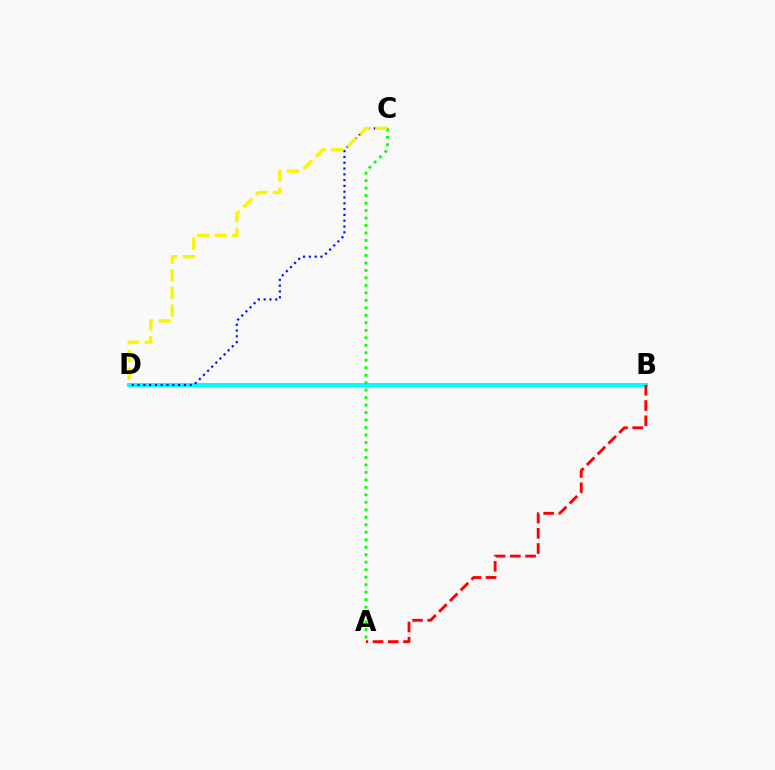{('B', 'D'): [{'color': '#ee00ff', 'line_style': 'dashed', 'thickness': 2.89}, {'color': '#00fff6', 'line_style': 'solid', 'thickness': 2.9}], ('A', 'C'): [{'color': '#08ff00', 'line_style': 'dotted', 'thickness': 2.03}], ('C', 'D'): [{'color': '#0010ff', 'line_style': 'dotted', 'thickness': 1.58}, {'color': '#fcf500', 'line_style': 'dashed', 'thickness': 2.4}], ('A', 'B'): [{'color': '#ff0000', 'line_style': 'dashed', 'thickness': 2.07}]}